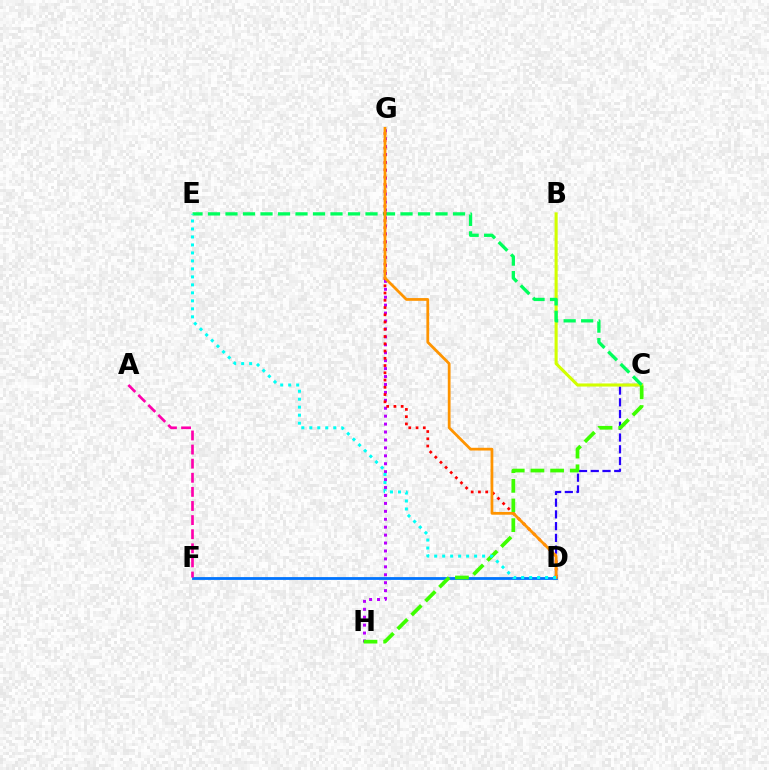{('C', 'D'): [{'color': '#2500ff', 'line_style': 'dashed', 'thickness': 1.59}], ('D', 'F'): [{'color': '#0074ff', 'line_style': 'solid', 'thickness': 2.01}], ('B', 'C'): [{'color': '#d1ff00', 'line_style': 'solid', 'thickness': 2.23}], ('A', 'F'): [{'color': '#ff00ac', 'line_style': 'dashed', 'thickness': 1.92}], ('G', 'H'): [{'color': '#b900ff', 'line_style': 'dotted', 'thickness': 2.15}], ('C', 'E'): [{'color': '#00ff5c', 'line_style': 'dashed', 'thickness': 2.38}], ('C', 'H'): [{'color': '#3dff00', 'line_style': 'dashed', 'thickness': 2.67}], ('D', 'G'): [{'color': '#ff0000', 'line_style': 'dotted', 'thickness': 1.97}, {'color': '#ff9400', 'line_style': 'solid', 'thickness': 1.99}], ('D', 'E'): [{'color': '#00fff6', 'line_style': 'dotted', 'thickness': 2.17}]}